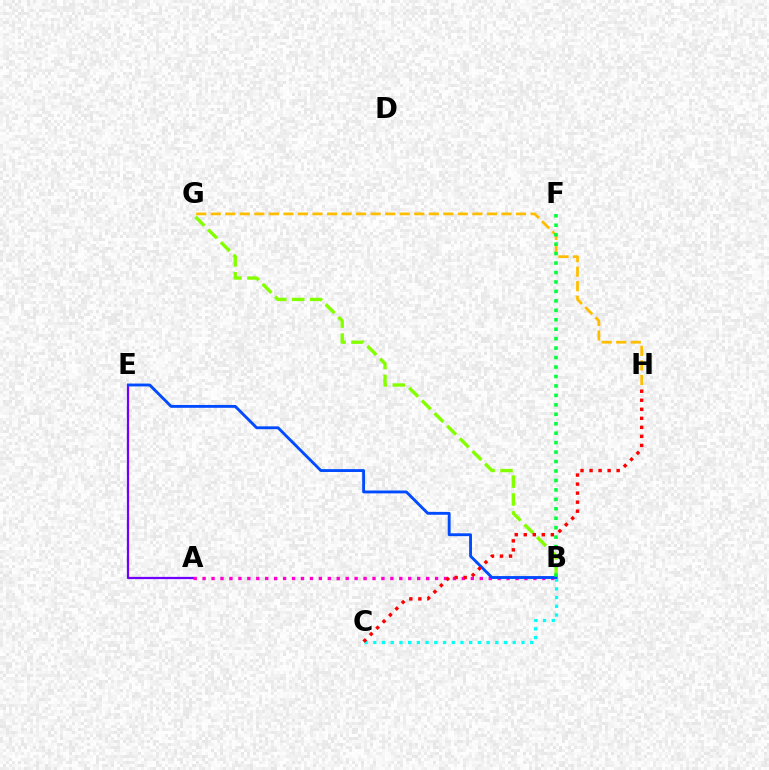{('G', 'H'): [{'color': '#ffbd00', 'line_style': 'dashed', 'thickness': 1.97}], ('A', 'E'): [{'color': '#7200ff', 'line_style': 'solid', 'thickness': 1.62}], ('B', 'G'): [{'color': '#84ff00', 'line_style': 'dashed', 'thickness': 2.43}], ('B', 'C'): [{'color': '#00fff6', 'line_style': 'dotted', 'thickness': 2.37}], ('A', 'B'): [{'color': '#ff00cf', 'line_style': 'dotted', 'thickness': 2.43}], ('B', 'E'): [{'color': '#004bff', 'line_style': 'solid', 'thickness': 2.06}], ('C', 'H'): [{'color': '#ff0000', 'line_style': 'dotted', 'thickness': 2.45}], ('B', 'F'): [{'color': '#00ff39', 'line_style': 'dotted', 'thickness': 2.57}]}